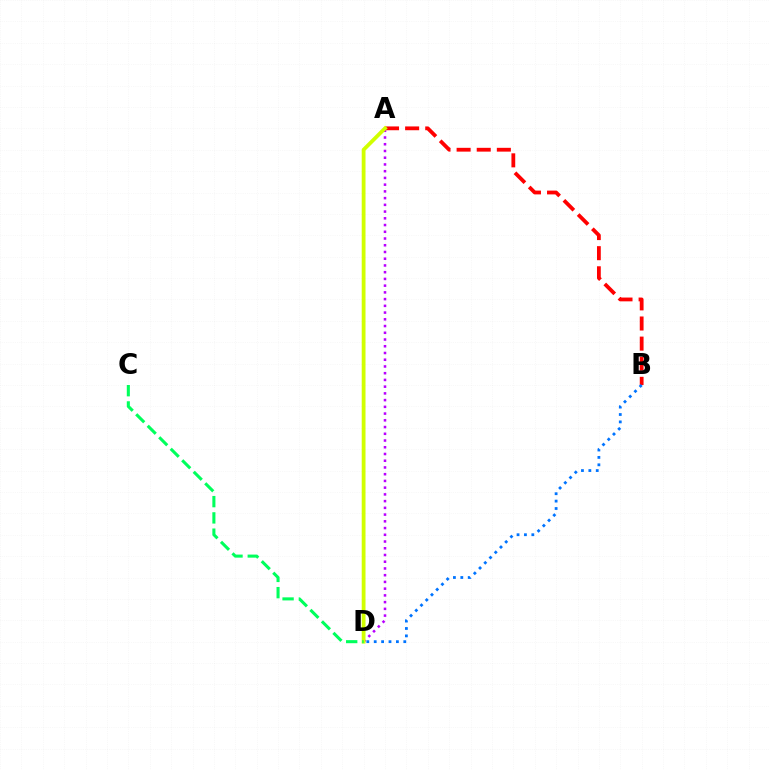{('A', 'D'): [{'color': '#b900ff', 'line_style': 'dotted', 'thickness': 1.83}, {'color': '#d1ff00', 'line_style': 'solid', 'thickness': 2.74}], ('A', 'B'): [{'color': '#ff0000', 'line_style': 'dashed', 'thickness': 2.73}], ('C', 'D'): [{'color': '#00ff5c', 'line_style': 'dashed', 'thickness': 2.21}], ('B', 'D'): [{'color': '#0074ff', 'line_style': 'dotted', 'thickness': 2.01}]}